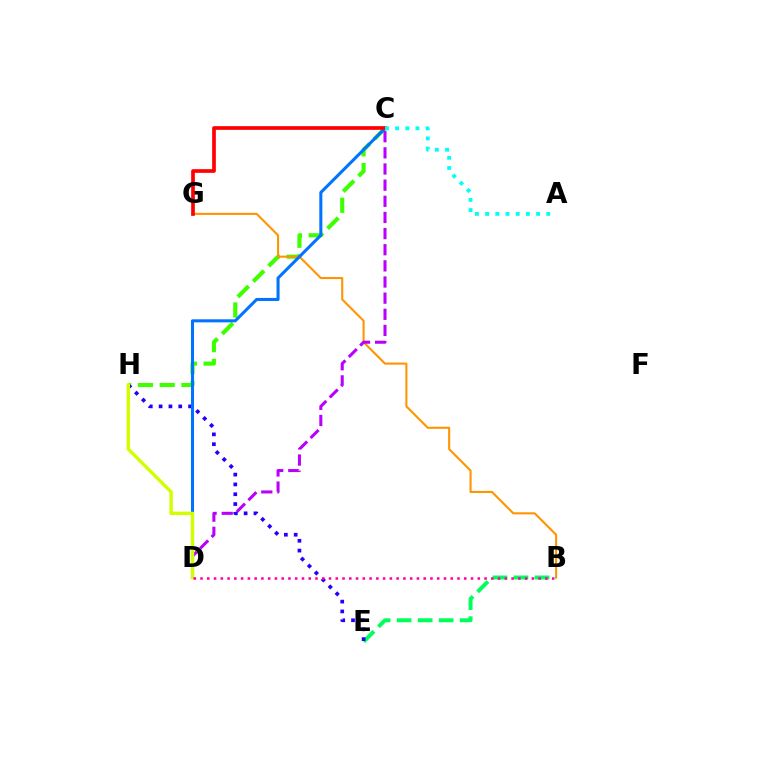{('C', 'H'): [{'color': '#3dff00', 'line_style': 'dashed', 'thickness': 2.96}], ('B', 'G'): [{'color': '#ff9400', 'line_style': 'solid', 'thickness': 1.5}], ('C', 'D'): [{'color': '#b900ff', 'line_style': 'dashed', 'thickness': 2.19}, {'color': '#0074ff', 'line_style': 'solid', 'thickness': 2.2}], ('B', 'E'): [{'color': '#00ff5c', 'line_style': 'dashed', 'thickness': 2.85}], ('E', 'H'): [{'color': '#2500ff', 'line_style': 'dotted', 'thickness': 2.67}], ('D', 'H'): [{'color': '#d1ff00', 'line_style': 'solid', 'thickness': 2.45}], ('B', 'D'): [{'color': '#ff00ac', 'line_style': 'dotted', 'thickness': 1.84}], ('C', 'G'): [{'color': '#ff0000', 'line_style': 'solid', 'thickness': 2.65}], ('A', 'C'): [{'color': '#00fff6', 'line_style': 'dotted', 'thickness': 2.77}]}